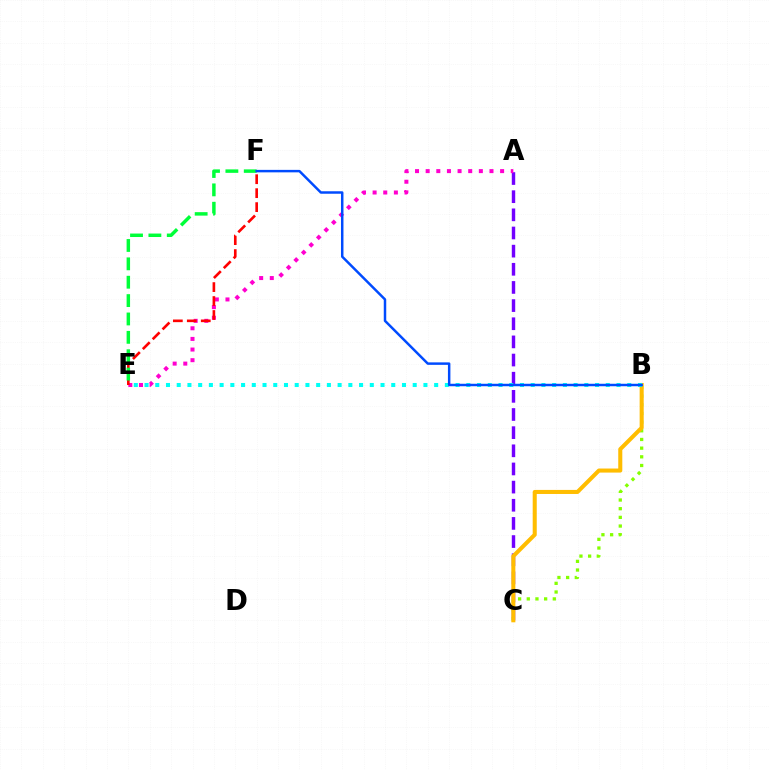{('A', 'C'): [{'color': '#7200ff', 'line_style': 'dashed', 'thickness': 2.47}], ('B', 'C'): [{'color': '#84ff00', 'line_style': 'dotted', 'thickness': 2.36}, {'color': '#ffbd00', 'line_style': 'solid', 'thickness': 2.92}], ('A', 'E'): [{'color': '#ff00cf', 'line_style': 'dotted', 'thickness': 2.89}], ('E', 'F'): [{'color': '#ff0000', 'line_style': 'dashed', 'thickness': 1.9}, {'color': '#00ff39', 'line_style': 'dashed', 'thickness': 2.5}], ('B', 'E'): [{'color': '#00fff6', 'line_style': 'dotted', 'thickness': 2.91}], ('B', 'F'): [{'color': '#004bff', 'line_style': 'solid', 'thickness': 1.78}]}